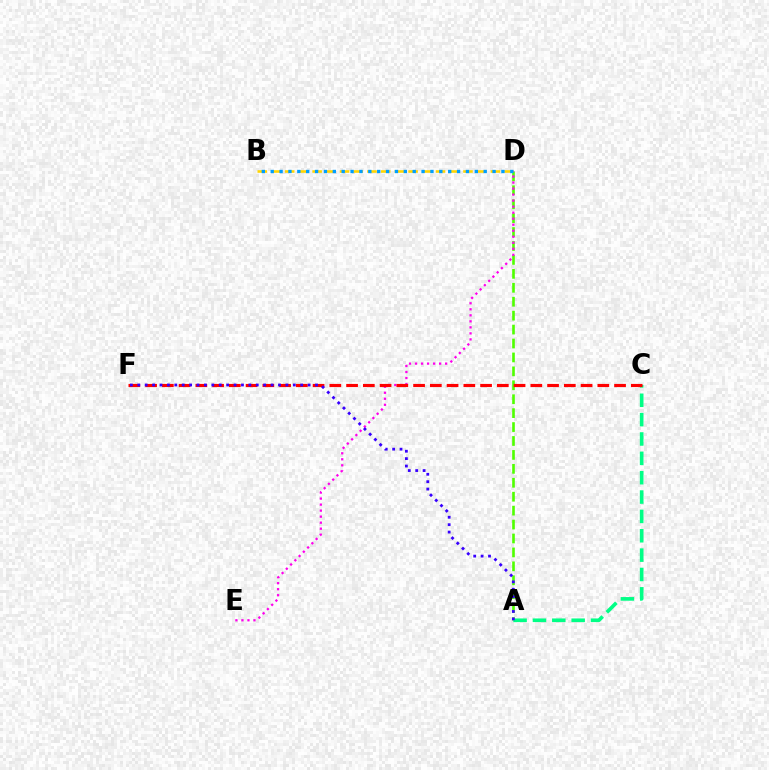{('B', 'D'): [{'color': '#ffd500', 'line_style': 'dashed', 'thickness': 1.86}, {'color': '#009eff', 'line_style': 'dotted', 'thickness': 2.41}], ('A', 'D'): [{'color': '#4fff00', 'line_style': 'dashed', 'thickness': 1.89}], ('D', 'E'): [{'color': '#ff00ed', 'line_style': 'dotted', 'thickness': 1.64}], ('A', 'C'): [{'color': '#00ff86', 'line_style': 'dashed', 'thickness': 2.63}], ('C', 'F'): [{'color': '#ff0000', 'line_style': 'dashed', 'thickness': 2.28}], ('A', 'F'): [{'color': '#3700ff', 'line_style': 'dotted', 'thickness': 2.01}]}